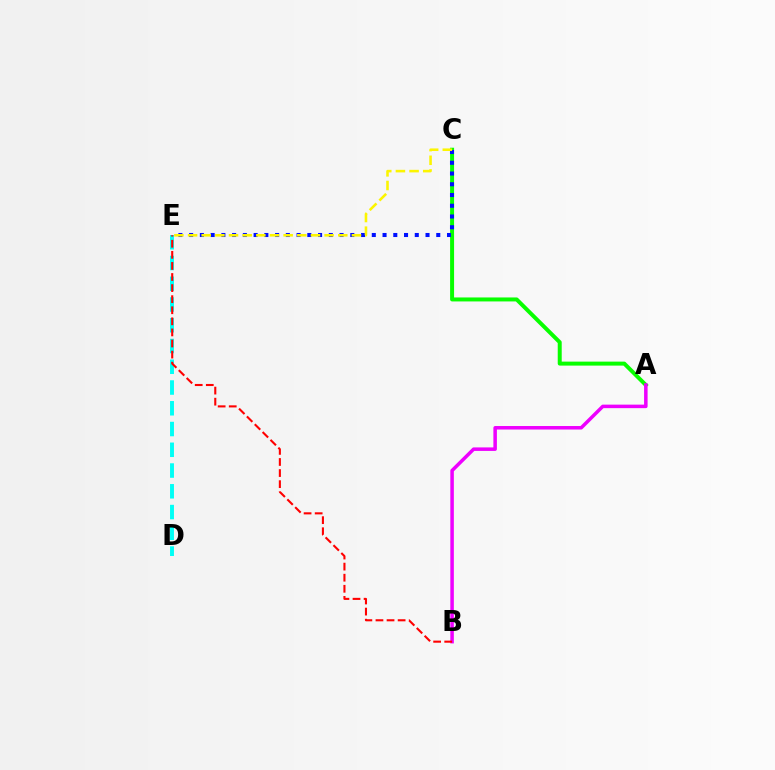{('A', 'C'): [{'color': '#08ff00', 'line_style': 'solid', 'thickness': 2.87}], ('D', 'E'): [{'color': '#00fff6', 'line_style': 'dashed', 'thickness': 2.82}], ('C', 'E'): [{'color': '#0010ff', 'line_style': 'dotted', 'thickness': 2.92}, {'color': '#fcf500', 'line_style': 'dashed', 'thickness': 1.86}], ('A', 'B'): [{'color': '#ee00ff', 'line_style': 'solid', 'thickness': 2.53}], ('B', 'E'): [{'color': '#ff0000', 'line_style': 'dashed', 'thickness': 1.51}]}